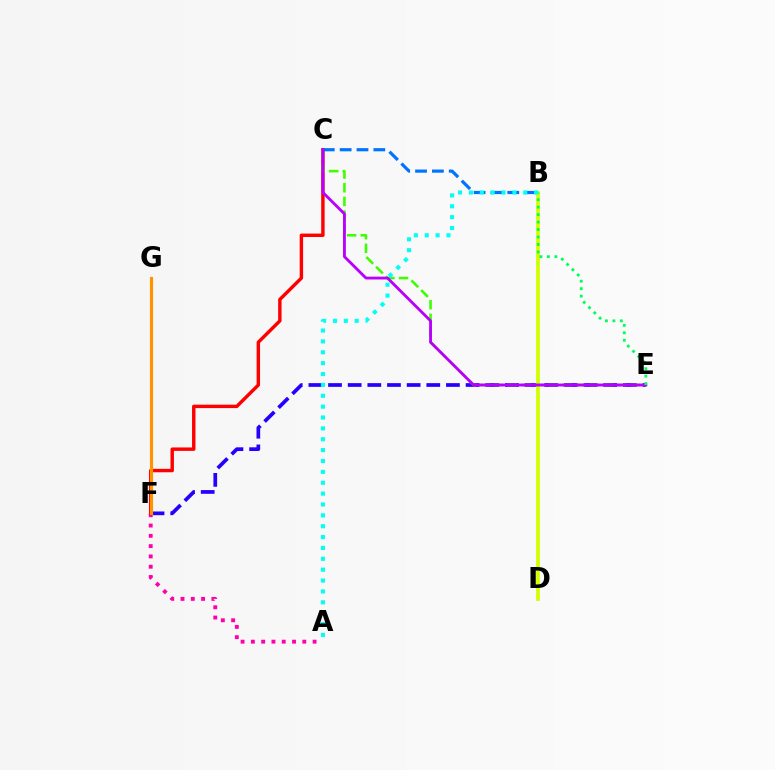{('A', 'F'): [{'color': '#ff00ac', 'line_style': 'dotted', 'thickness': 2.79}], ('E', 'F'): [{'color': '#2500ff', 'line_style': 'dashed', 'thickness': 2.67}], ('B', 'D'): [{'color': '#d1ff00', 'line_style': 'solid', 'thickness': 2.71}], ('C', 'F'): [{'color': '#ff0000', 'line_style': 'solid', 'thickness': 2.46}], ('C', 'E'): [{'color': '#3dff00', 'line_style': 'dashed', 'thickness': 1.86}, {'color': '#b900ff', 'line_style': 'solid', 'thickness': 2.04}], ('B', 'C'): [{'color': '#0074ff', 'line_style': 'dashed', 'thickness': 2.29}], ('B', 'E'): [{'color': '#00ff5c', 'line_style': 'dotted', 'thickness': 2.03}], ('F', 'G'): [{'color': '#ff9400', 'line_style': 'solid', 'thickness': 2.27}], ('A', 'B'): [{'color': '#00fff6', 'line_style': 'dotted', 'thickness': 2.95}]}